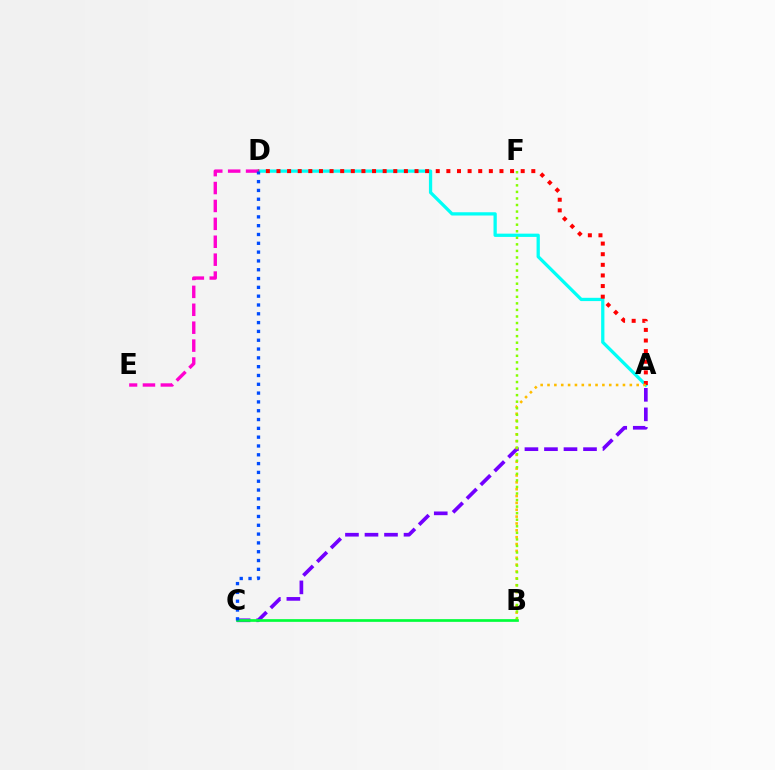{('A', 'D'): [{'color': '#00fff6', 'line_style': 'solid', 'thickness': 2.35}, {'color': '#ff0000', 'line_style': 'dotted', 'thickness': 2.88}], ('A', 'C'): [{'color': '#7200ff', 'line_style': 'dashed', 'thickness': 2.65}], ('A', 'B'): [{'color': '#ffbd00', 'line_style': 'dotted', 'thickness': 1.86}], ('D', 'E'): [{'color': '#ff00cf', 'line_style': 'dashed', 'thickness': 2.43}], ('B', 'C'): [{'color': '#00ff39', 'line_style': 'solid', 'thickness': 1.94}], ('C', 'D'): [{'color': '#004bff', 'line_style': 'dotted', 'thickness': 2.39}], ('B', 'F'): [{'color': '#84ff00', 'line_style': 'dotted', 'thickness': 1.78}]}